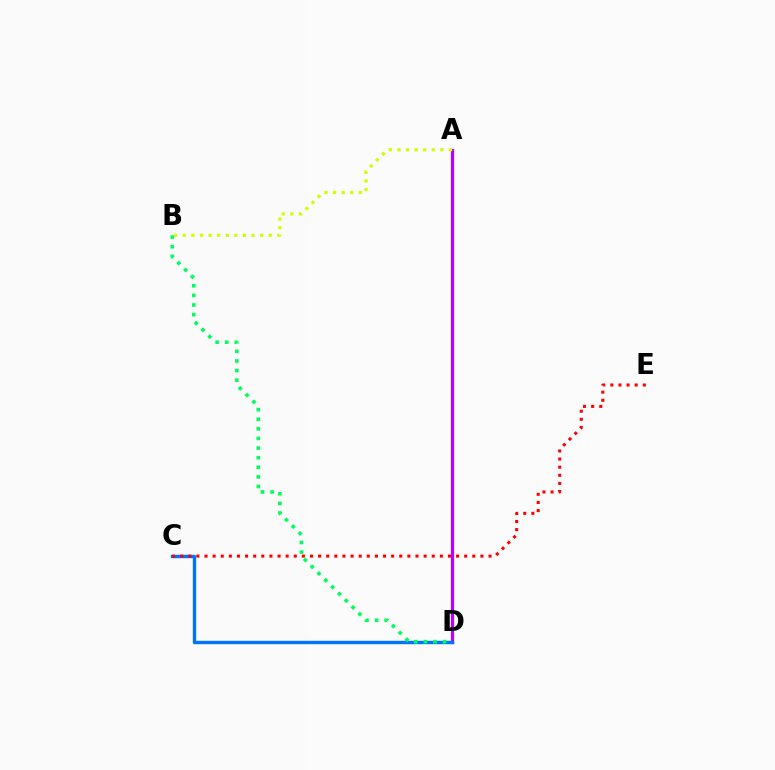{('A', 'D'): [{'color': '#b900ff', 'line_style': 'solid', 'thickness': 2.32}], ('C', 'D'): [{'color': '#0074ff', 'line_style': 'solid', 'thickness': 2.43}], ('C', 'E'): [{'color': '#ff0000', 'line_style': 'dotted', 'thickness': 2.2}], ('A', 'B'): [{'color': '#d1ff00', 'line_style': 'dotted', 'thickness': 2.34}], ('B', 'D'): [{'color': '#00ff5c', 'line_style': 'dotted', 'thickness': 2.61}]}